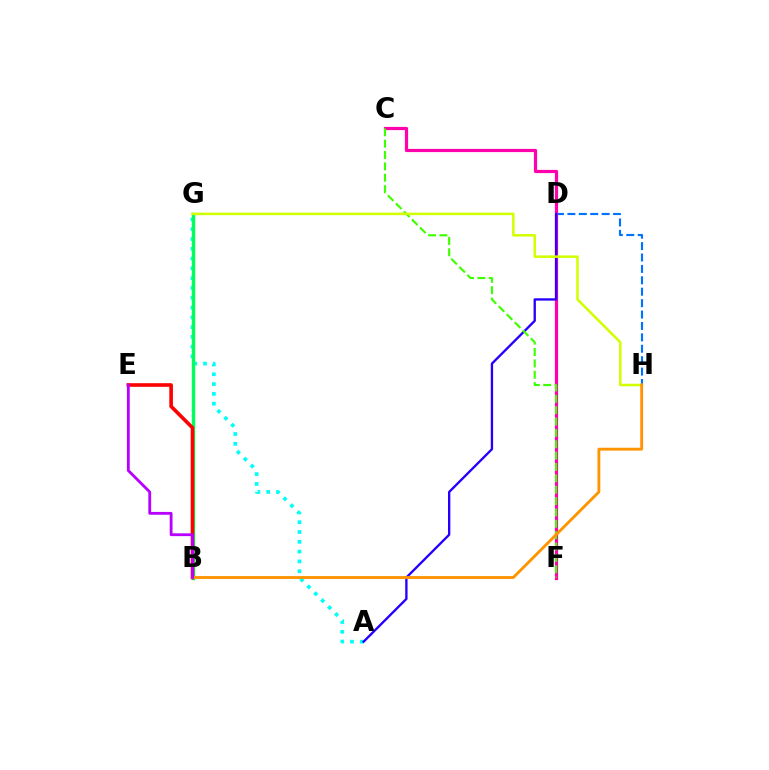{('D', 'H'): [{'color': '#0074ff', 'line_style': 'dashed', 'thickness': 1.55}], ('A', 'G'): [{'color': '#00fff6', 'line_style': 'dotted', 'thickness': 2.66}], ('C', 'F'): [{'color': '#ff00ac', 'line_style': 'solid', 'thickness': 2.31}, {'color': '#3dff00', 'line_style': 'dashed', 'thickness': 1.54}], ('B', 'G'): [{'color': '#00ff5c', 'line_style': 'solid', 'thickness': 2.44}], ('A', 'D'): [{'color': '#2500ff', 'line_style': 'solid', 'thickness': 1.68}], ('B', 'E'): [{'color': '#ff0000', 'line_style': 'solid', 'thickness': 2.6}, {'color': '#b900ff', 'line_style': 'solid', 'thickness': 2.03}], ('G', 'H'): [{'color': '#d1ff00', 'line_style': 'solid', 'thickness': 1.82}], ('B', 'H'): [{'color': '#ff9400', 'line_style': 'solid', 'thickness': 2.06}]}